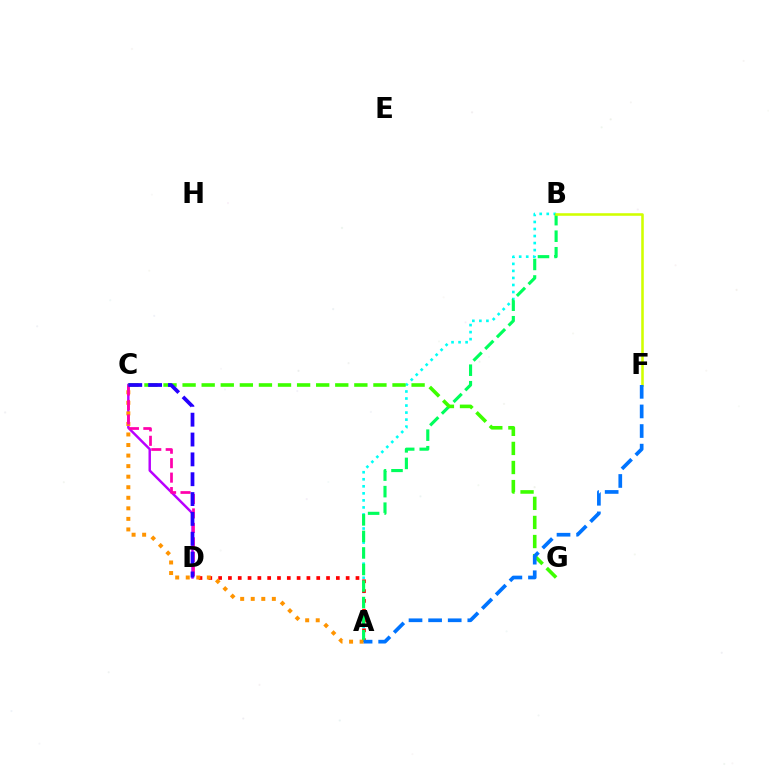{('C', 'D'): [{'color': '#b900ff', 'line_style': 'solid', 'thickness': 1.77}, {'color': '#ff00ac', 'line_style': 'dashed', 'thickness': 1.96}, {'color': '#2500ff', 'line_style': 'dashed', 'thickness': 2.7}], ('A', 'B'): [{'color': '#00fff6', 'line_style': 'dotted', 'thickness': 1.91}, {'color': '#00ff5c', 'line_style': 'dashed', 'thickness': 2.25}], ('A', 'D'): [{'color': '#ff0000', 'line_style': 'dotted', 'thickness': 2.67}], ('A', 'C'): [{'color': '#ff9400', 'line_style': 'dotted', 'thickness': 2.87}], ('C', 'G'): [{'color': '#3dff00', 'line_style': 'dashed', 'thickness': 2.59}], ('B', 'F'): [{'color': '#d1ff00', 'line_style': 'solid', 'thickness': 1.85}], ('A', 'F'): [{'color': '#0074ff', 'line_style': 'dashed', 'thickness': 2.66}]}